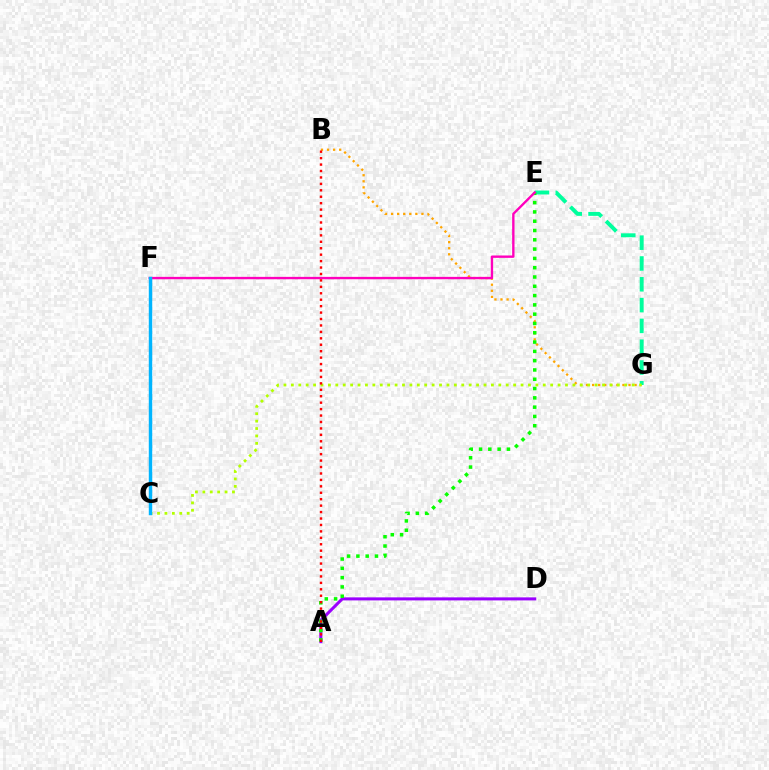{('A', 'D'): [{'color': '#9b00ff', 'line_style': 'solid', 'thickness': 2.18}], ('B', 'G'): [{'color': '#ffa500', 'line_style': 'dotted', 'thickness': 1.65}], ('E', 'G'): [{'color': '#00ff9d', 'line_style': 'dashed', 'thickness': 2.83}], ('A', 'E'): [{'color': '#08ff00', 'line_style': 'dotted', 'thickness': 2.53}], ('E', 'F'): [{'color': '#ff00bd', 'line_style': 'solid', 'thickness': 1.71}], ('C', 'F'): [{'color': '#0010ff', 'line_style': 'dashed', 'thickness': 1.88}, {'color': '#00b5ff', 'line_style': 'solid', 'thickness': 2.47}], ('C', 'G'): [{'color': '#b3ff00', 'line_style': 'dotted', 'thickness': 2.01}], ('A', 'B'): [{'color': '#ff0000', 'line_style': 'dotted', 'thickness': 1.75}]}